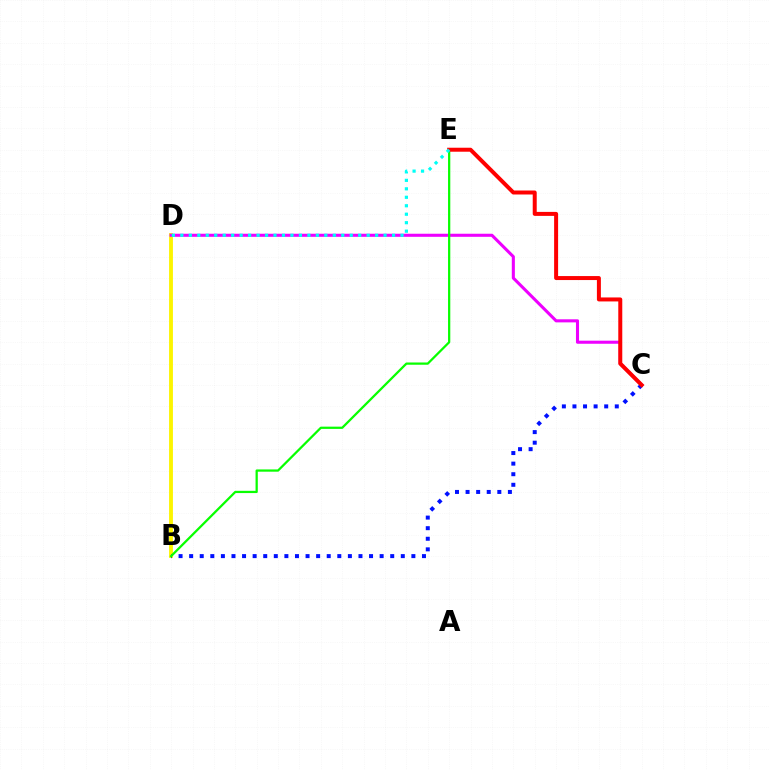{('B', 'D'): [{'color': '#fcf500', 'line_style': 'solid', 'thickness': 2.77}], ('C', 'D'): [{'color': '#ee00ff', 'line_style': 'solid', 'thickness': 2.21}], ('B', 'C'): [{'color': '#0010ff', 'line_style': 'dotted', 'thickness': 2.88}], ('B', 'E'): [{'color': '#08ff00', 'line_style': 'solid', 'thickness': 1.62}], ('C', 'E'): [{'color': '#ff0000', 'line_style': 'solid', 'thickness': 2.87}], ('D', 'E'): [{'color': '#00fff6', 'line_style': 'dotted', 'thickness': 2.3}]}